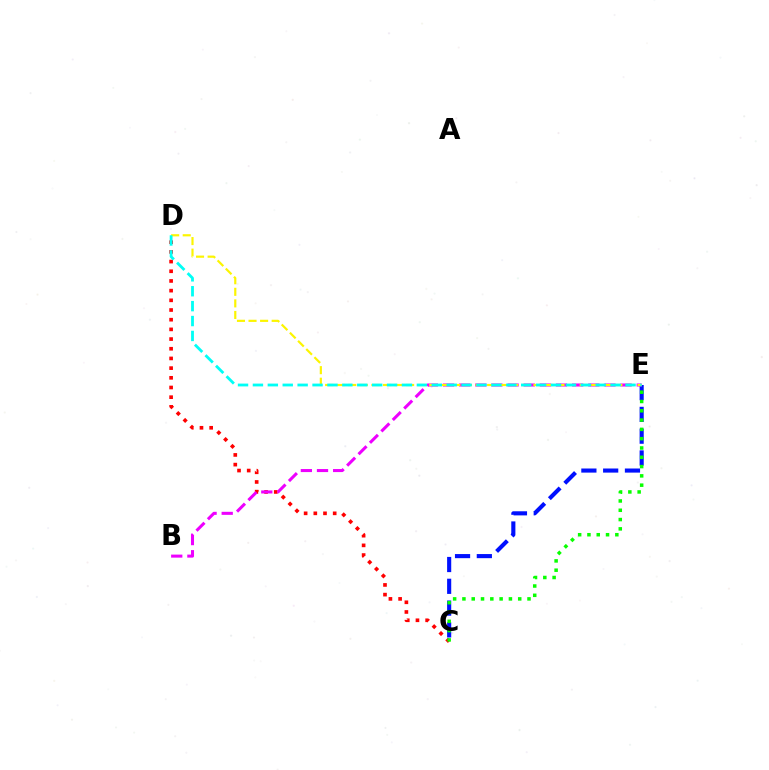{('C', 'D'): [{'color': '#ff0000', 'line_style': 'dotted', 'thickness': 2.63}], ('C', 'E'): [{'color': '#0010ff', 'line_style': 'dashed', 'thickness': 2.96}, {'color': '#08ff00', 'line_style': 'dotted', 'thickness': 2.53}], ('B', 'E'): [{'color': '#ee00ff', 'line_style': 'dashed', 'thickness': 2.19}], ('D', 'E'): [{'color': '#fcf500', 'line_style': 'dashed', 'thickness': 1.57}, {'color': '#00fff6', 'line_style': 'dashed', 'thickness': 2.02}]}